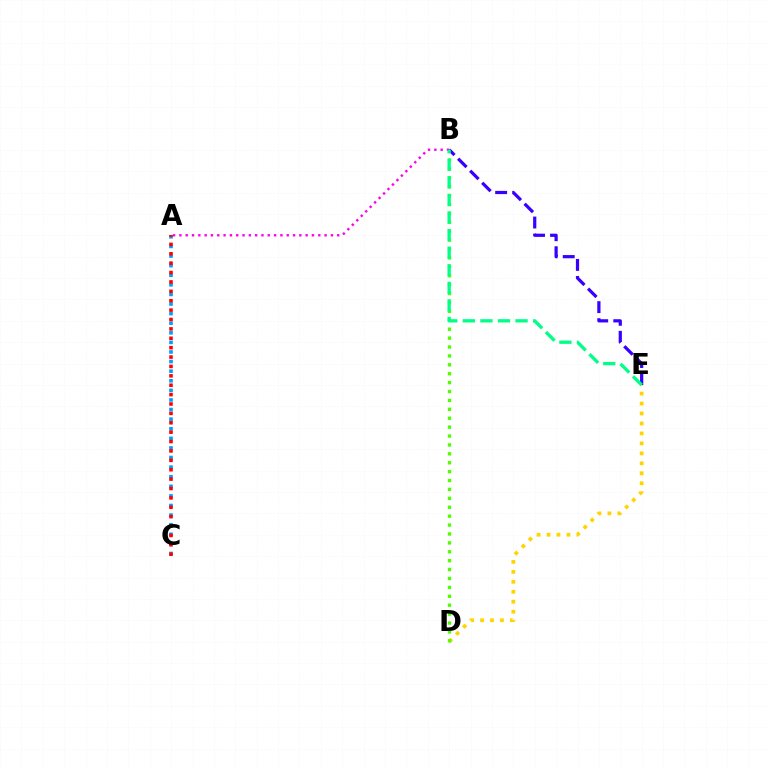{('D', 'E'): [{'color': '#ffd500', 'line_style': 'dotted', 'thickness': 2.71}], ('B', 'D'): [{'color': '#4fff00', 'line_style': 'dotted', 'thickness': 2.42}], ('A', 'B'): [{'color': '#ff00ed', 'line_style': 'dotted', 'thickness': 1.72}], ('B', 'E'): [{'color': '#3700ff', 'line_style': 'dashed', 'thickness': 2.31}, {'color': '#00ff86', 'line_style': 'dashed', 'thickness': 2.39}], ('A', 'C'): [{'color': '#009eff', 'line_style': 'dotted', 'thickness': 2.61}, {'color': '#ff0000', 'line_style': 'dotted', 'thickness': 2.55}]}